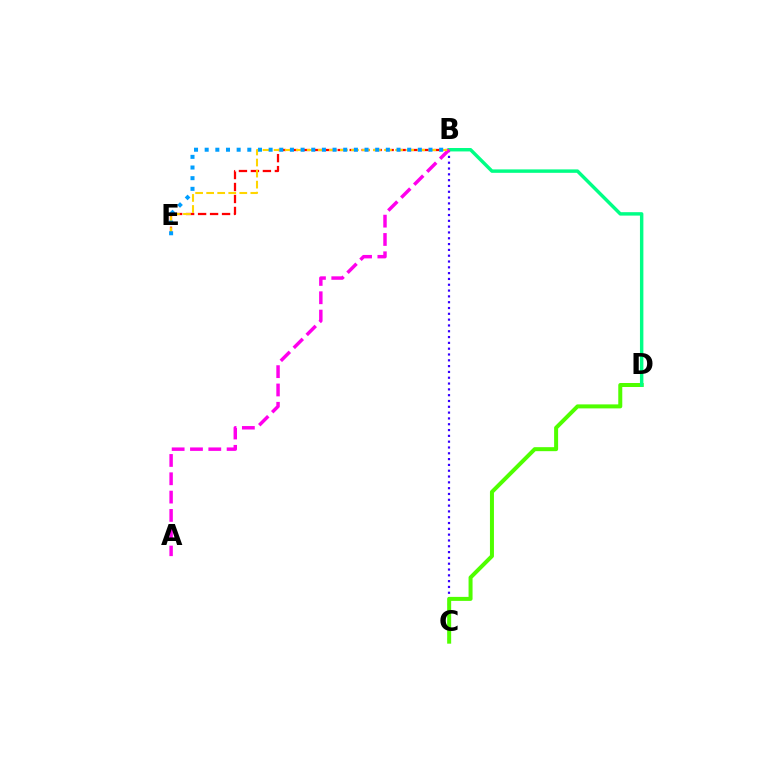{('B', 'C'): [{'color': '#3700ff', 'line_style': 'dotted', 'thickness': 1.58}], ('C', 'D'): [{'color': '#4fff00', 'line_style': 'solid', 'thickness': 2.88}], ('B', 'E'): [{'color': '#ff0000', 'line_style': 'dashed', 'thickness': 1.63}, {'color': '#ffd500', 'line_style': 'dashed', 'thickness': 1.5}, {'color': '#009eff', 'line_style': 'dotted', 'thickness': 2.9}], ('B', 'D'): [{'color': '#00ff86', 'line_style': 'solid', 'thickness': 2.47}], ('A', 'B'): [{'color': '#ff00ed', 'line_style': 'dashed', 'thickness': 2.49}]}